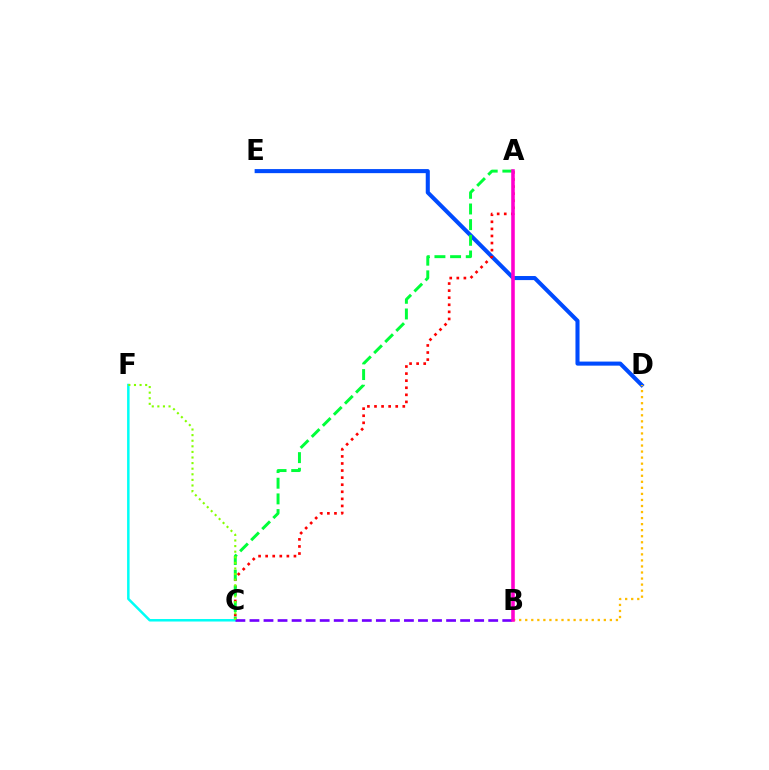{('D', 'E'): [{'color': '#004bff', 'line_style': 'solid', 'thickness': 2.93}], ('A', 'C'): [{'color': '#ff0000', 'line_style': 'dotted', 'thickness': 1.92}, {'color': '#00ff39', 'line_style': 'dashed', 'thickness': 2.13}], ('B', 'D'): [{'color': '#ffbd00', 'line_style': 'dotted', 'thickness': 1.64}], ('C', 'F'): [{'color': '#00fff6', 'line_style': 'solid', 'thickness': 1.8}, {'color': '#84ff00', 'line_style': 'dotted', 'thickness': 1.52}], ('B', 'C'): [{'color': '#7200ff', 'line_style': 'dashed', 'thickness': 1.91}], ('A', 'B'): [{'color': '#ff00cf', 'line_style': 'solid', 'thickness': 2.57}]}